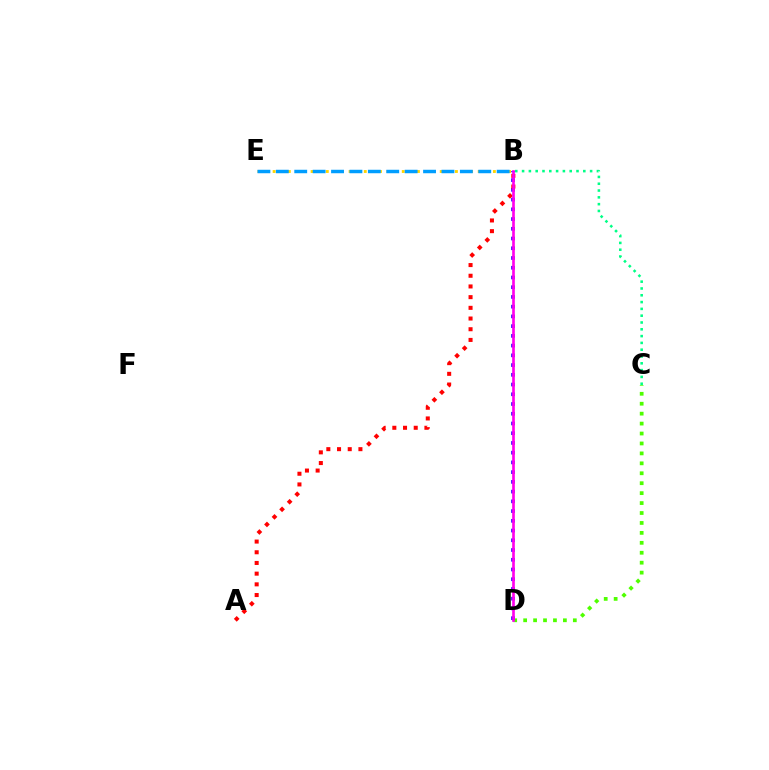{('B', 'E'): [{'color': '#ffd500', 'line_style': 'dotted', 'thickness': 2.06}, {'color': '#009eff', 'line_style': 'dashed', 'thickness': 2.5}], ('C', 'D'): [{'color': '#4fff00', 'line_style': 'dotted', 'thickness': 2.7}], ('B', 'D'): [{'color': '#3700ff', 'line_style': 'dotted', 'thickness': 2.64}, {'color': '#ff00ed', 'line_style': 'solid', 'thickness': 1.92}], ('B', 'C'): [{'color': '#00ff86', 'line_style': 'dotted', 'thickness': 1.85}], ('A', 'B'): [{'color': '#ff0000', 'line_style': 'dotted', 'thickness': 2.91}]}